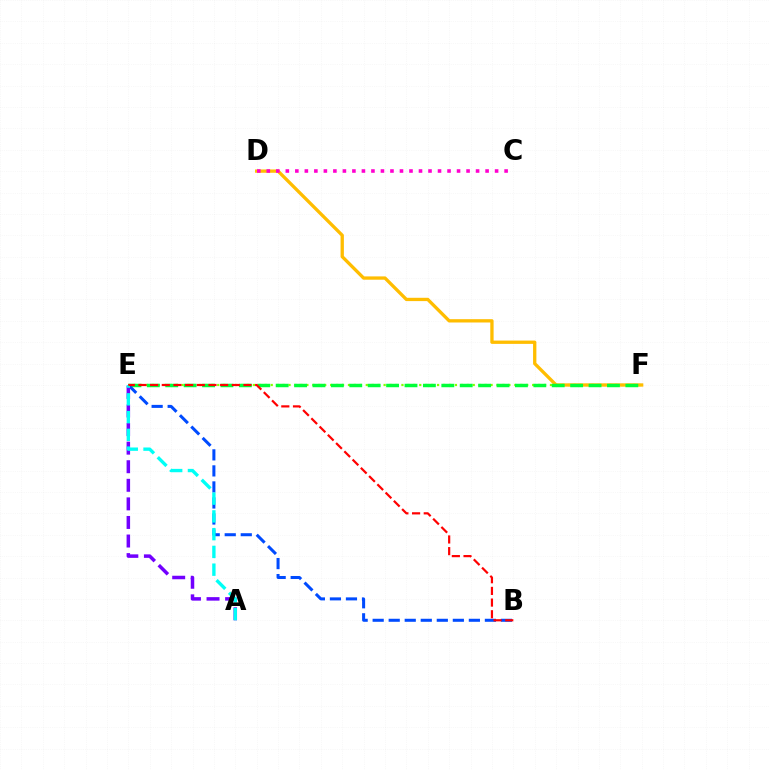{('E', 'F'): [{'color': '#84ff00', 'line_style': 'dotted', 'thickness': 1.61}, {'color': '#00ff39', 'line_style': 'dashed', 'thickness': 2.5}], ('D', 'F'): [{'color': '#ffbd00', 'line_style': 'solid', 'thickness': 2.38}], ('C', 'D'): [{'color': '#ff00cf', 'line_style': 'dotted', 'thickness': 2.58}], ('B', 'E'): [{'color': '#004bff', 'line_style': 'dashed', 'thickness': 2.18}, {'color': '#ff0000', 'line_style': 'dashed', 'thickness': 1.59}], ('A', 'E'): [{'color': '#7200ff', 'line_style': 'dashed', 'thickness': 2.52}, {'color': '#00fff6', 'line_style': 'dashed', 'thickness': 2.41}]}